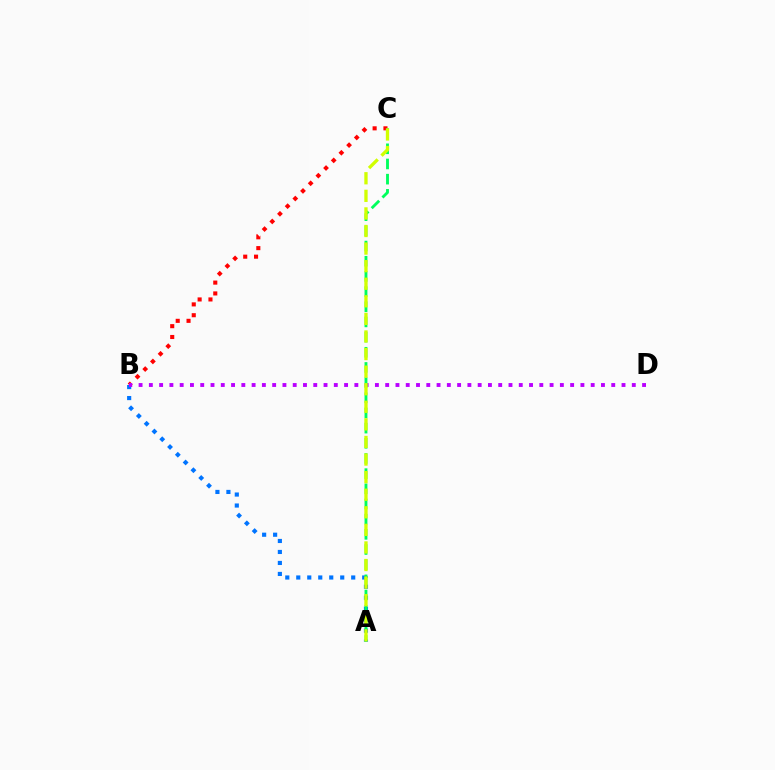{('A', 'B'): [{'color': '#0074ff', 'line_style': 'dotted', 'thickness': 2.99}], ('B', 'C'): [{'color': '#ff0000', 'line_style': 'dotted', 'thickness': 2.94}], ('B', 'D'): [{'color': '#b900ff', 'line_style': 'dotted', 'thickness': 2.79}], ('A', 'C'): [{'color': '#00ff5c', 'line_style': 'dashed', 'thickness': 2.06}, {'color': '#d1ff00', 'line_style': 'dashed', 'thickness': 2.39}]}